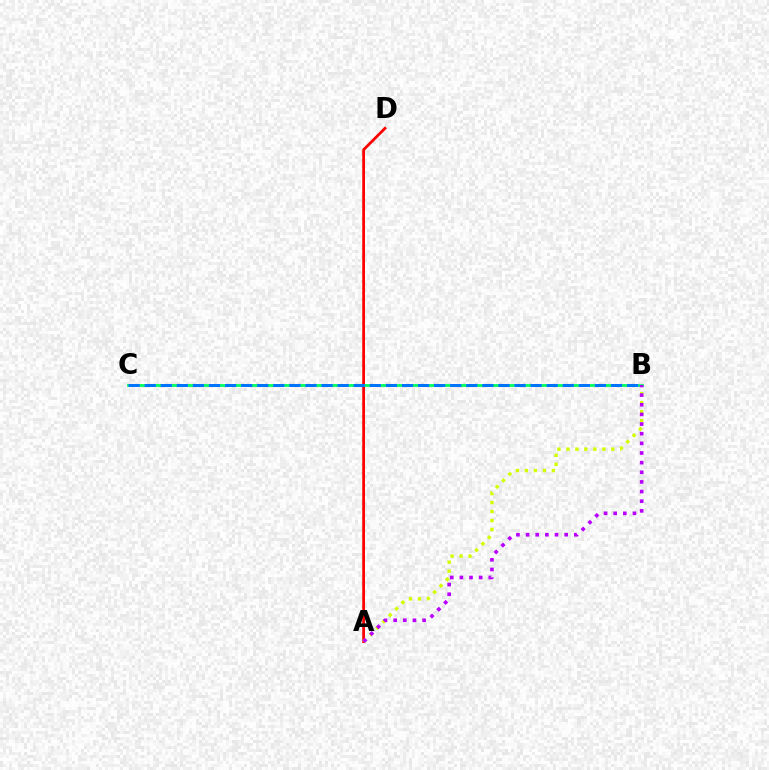{('A', 'D'): [{'color': '#ff0000', 'line_style': 'solid', 'thickness': 1.98}], ('A', 'B'): [{'color': '#d1ff00', 'line_style': 'dotted', 'thickness': 2.44}, {'color': '#b900ff', 'line_style': 'dotted', 'thickness': 2.62}], ('B', 'C'): [{'color': '#00ff5c', 'line_style': 'solid', 'thickness': 1.99}, {'color': '#0074ff', 'line_style': 'dashed', 'thickness': 2.18}]}